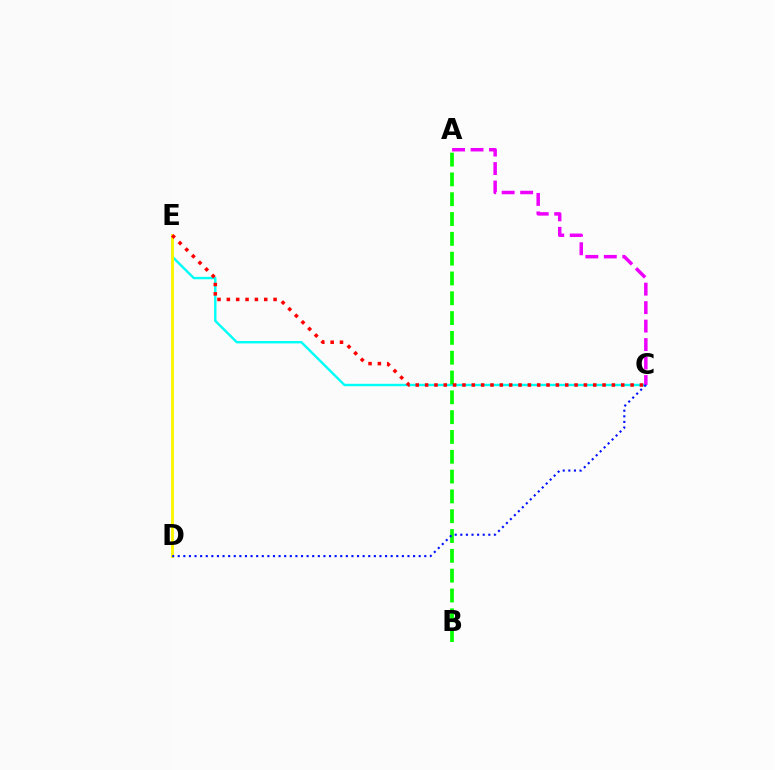{('C', 'E'): [{'color': '#00fff6', 'line_style': 'solid', 'thickness': 1.73}, {'color': '#ff0000', 'line_style': 'dotted', 'thickness': 2.54}], ('A', 'C'): [{'color': '#ee00ff', 'line_style': 'dashed', 'thickness': 2.51}], ('D', 'E'): [{'color': '#fcf500', 'line_style': 'solid', 'thickness': 2.06}], ('A', 'B'): [{'color': '#08ff00', 'line_style': 'dashed', 'thickness': 2.69}], ('C', 'D'): [{'color': '#0010ff', 'line_style': 'dotted', 'thickness': 1.52}]}